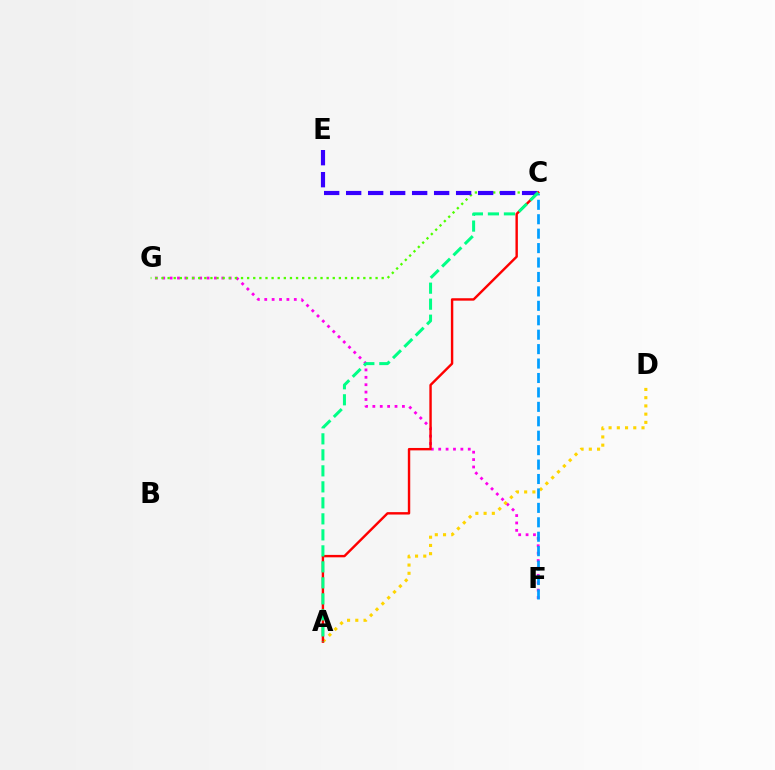{('F', 'G'): [{'color': '#ff00ed', 'line_style': 'dotted', 'thickness': 2.01}], ('C', 'G'): [{'color': '#4fff00', 'line_style': 'dotted', 'thickness': 1.66}], ('C', 'E'): [{'color': '#3700ff', 'line_style': 'dashed', 'thickness': 2.99}], ('A', 'D'): [{'color': '#ffd500', 'line_style': 'dotted', 'thickness': 2.24}], ('C', 'F'): [{'color': '#009eff', 'line_style': 'dashed', 'thickness': 1.96}], ('A', 'C'): [{'color': '#ff0000', 'line_style': 'solid', 'thickness': 1.74}, {'color': '#00ff86', 'line_style': 'dashed', 'thickness': 2.17}]}